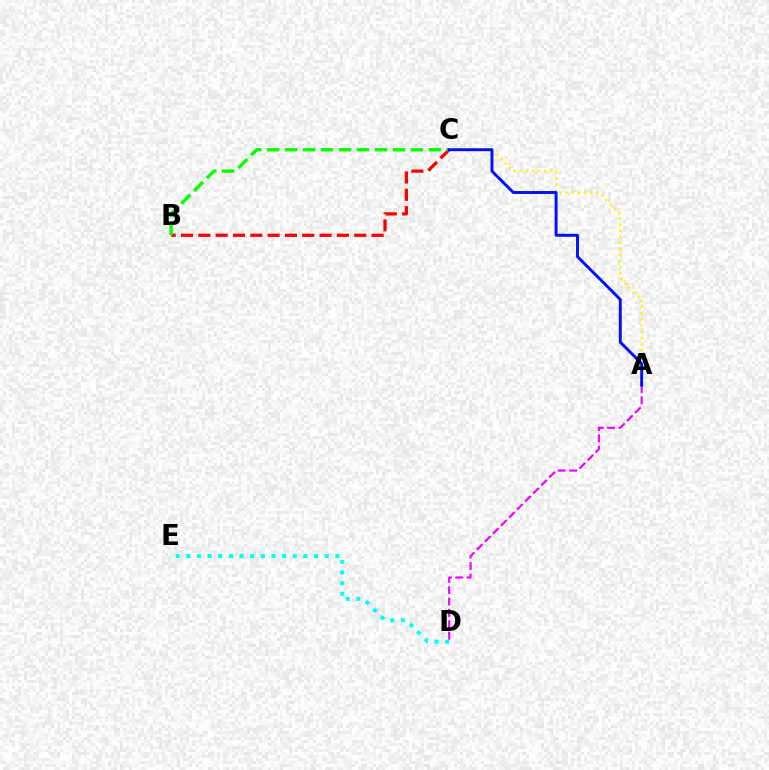{('A', 'C'): [{'color': '#fcf500', 'line_style': 'dotted', 'thickness': 1.66}, {'color': '#0010ff', 'line_style': 'solid', 'thickness': 2.11}], ('D', 'E'): [{'color': '#00fff6', 'line_style': 'dotted', 'thickness': 2.89}], ('A', 'D'): [{'color': '#ee00ff', 'line_style': 'dashed', 'thickness': 1.55}], ('B', 'C'): [{'color': '#ff0000', 'line_style': 'dashed', 'thickness': 2.35}, {'color': '#08ff00', 'line_style': 'dashed', 'thickness': 2.44}]}